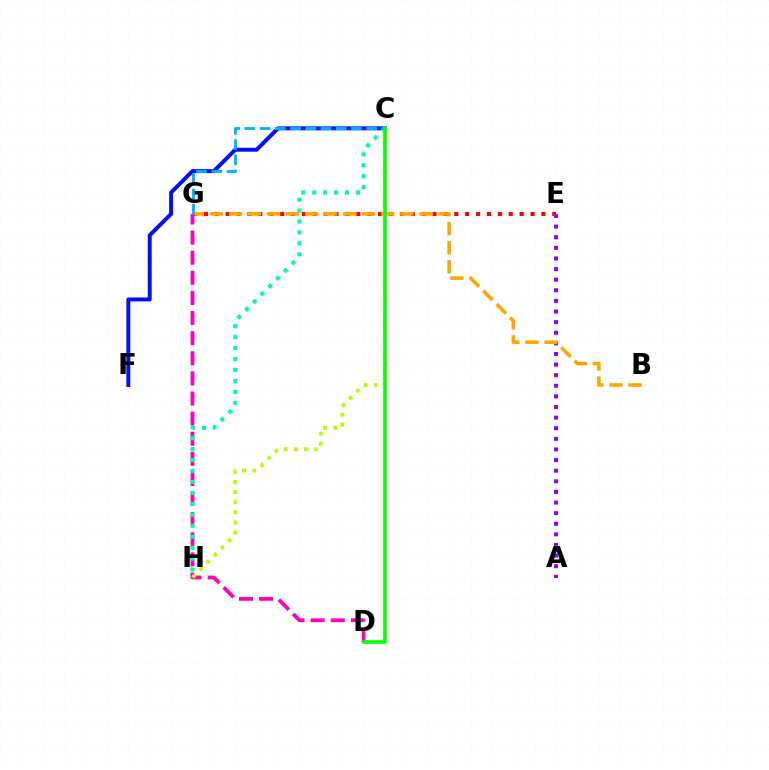{('E', 'G'): [{'color': '#ff0000', 'line_style': 'dotted', 'thickness': 2.96}], ('C', 'F'): [{'color': '#0010ff', 'line_style': 'solid', 'thickness': 2.85}], ('A', 'E'): [{'color': '#9b00ff', 'line_style': 'dotted', 'thickness': 2.88}], ('B', 'G'): [{'color': '#ffa500', 'line_style': 'dashed', 'thickness': 2.59}], ('D', 'G'): [{'color': '#ff00bd', 'line_style': 'dashed', 'thickness': 2.73}], ('C', 'H'): [{'color': '#00ff9d', 'line_style': 'dotted', 'thickness': 2.97}, {'color': '#b3ff00', 'line_style': 'dotted', 'thickness': 2.75}], ('C', 'G'): [{'color': '#00b5ff', 'line_style': 'dashed', 'thickness': 2.07}], ('C', 'D'): [{'color': '#08ff00', 'line_style': 'solid', 'thickness': 2.62}]}